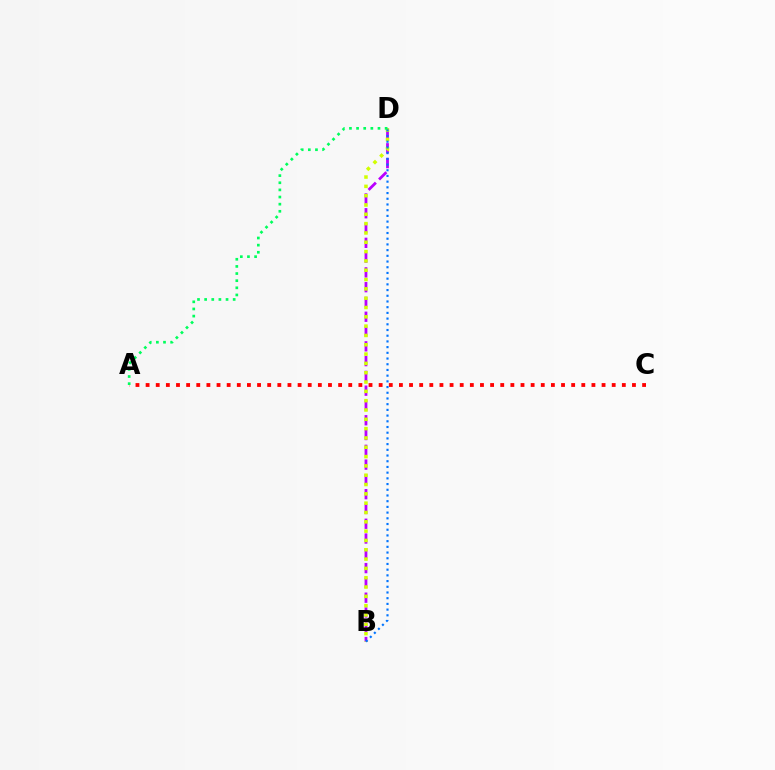{('A', 'C'): [{'color': '#ff0000', 'line_style': 'dotted', 'thickness': 2.75}], ('B', 'D'): [{'color': '#b900ff', 'line_style': 'dashed', 'thickness': 2.01}, {'color': '#d1ff00', 'line_style': 'dotted', 'thickness': 2.53}, {'color': '#0074ff', 'line_style': 'dotted', 'thickness': 1.55}], ('A', 'D'): [{'color': '#00ff5c', 'line_style': 'dotted', 'thickness': 1.94}]}